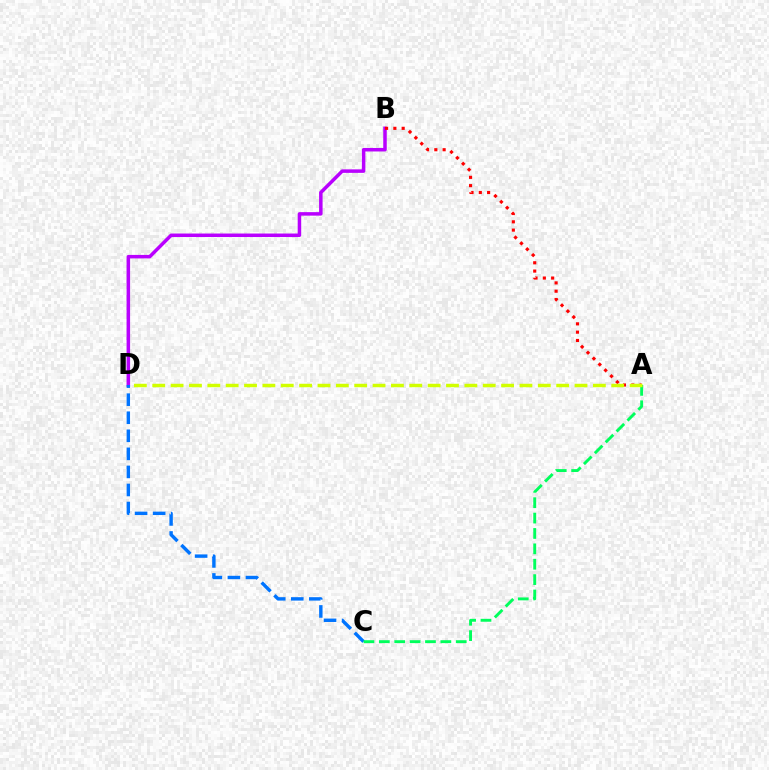{('B', 'D'): [{'color': '#b900ff', 'line_style': 'solid', 'thickness': 2.52}], ('C', 'D'): [{'color': '#0074ff', 'line_style': 'dashed', 'thickness': 2.45}], ('A', 'C'): [{'color': '#00ff5c', 'line_style': 'dashed', 'thickness': 2.09}], ('A', 'B'): [{'color': '#ff0000', 'line_style': 'dotted', 'thickness': 2.26}], ('A', 'D'): [{'color': '#d1ff00', 'line_style': 'dashed', 'thickness': 2.49}]}